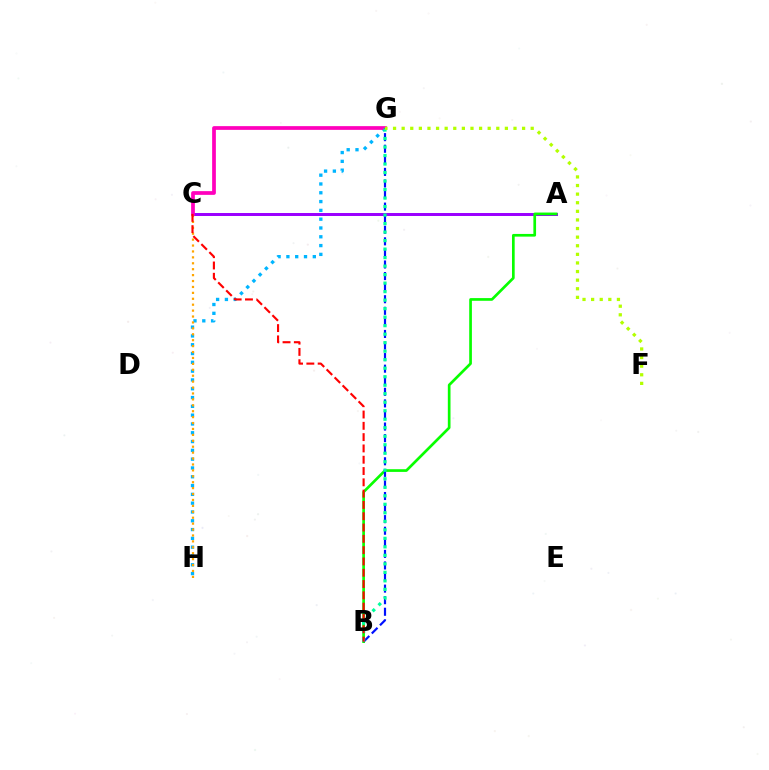{('G', 'H'): [{'color': '#00b5ff', 'line_style': 'dotted', 'thickness': 2.39}], ('C', 'H'): [{'color': '#ffa500', 'line_style': 'dotted', 'thickness': 1.61}], ('A', 'C'): [{'color': '#9b00ff', 'line_style': 'solid', 'thickness': 2.15}], ('C', 'G'): [{'color': '#ff00bd', 'line_style': 'solid', 'thickness': 2.69}], ('A', 'B'): [{'color': '#08ff00', 'line_style': 'solid', 'thickness': 1.93}], ('B', 'G'): [{'color': '#0010ff', 'line_style': 'dashed', 'thickness': 1.57}, {'color': '#00ff9d', 'line_style': 'dotted', 'thickness': 2.31}], ('B', 'C'): [{'color': '#ff0000', 'line_style': 'dashed', 'thickness': 1.54}], ('F', 'G'): [{'color': '#b3ff00', 'line_style': 'dotted', 'thickness': 2.34}]}